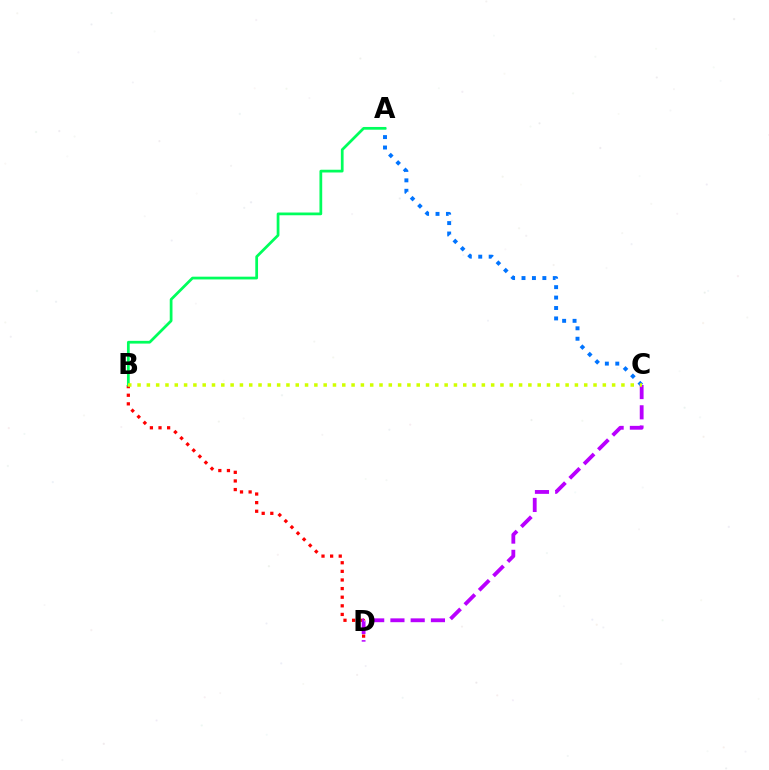{('B', 'D'): [{'color': '#ff0000', 'line_style': 'dotted', 'thickness': 2.34}], ('A', 'C'): [{'color': '#0074ff', 'line_style': 'dotted', 'thickness': 2.83}], ('A', 'B'): [{'color': '#00ff5c', 'line_style': 'solid', 'thickness': 1.98}], ('C', 'D'): [{'color': '#b900ff', 'line_style': 'dashed', 'thickness': 2.75}], ('B', 'C'): [{'color': '#d1ff00', 'line_style': 'dotted', 'thickness': 2.53}]}